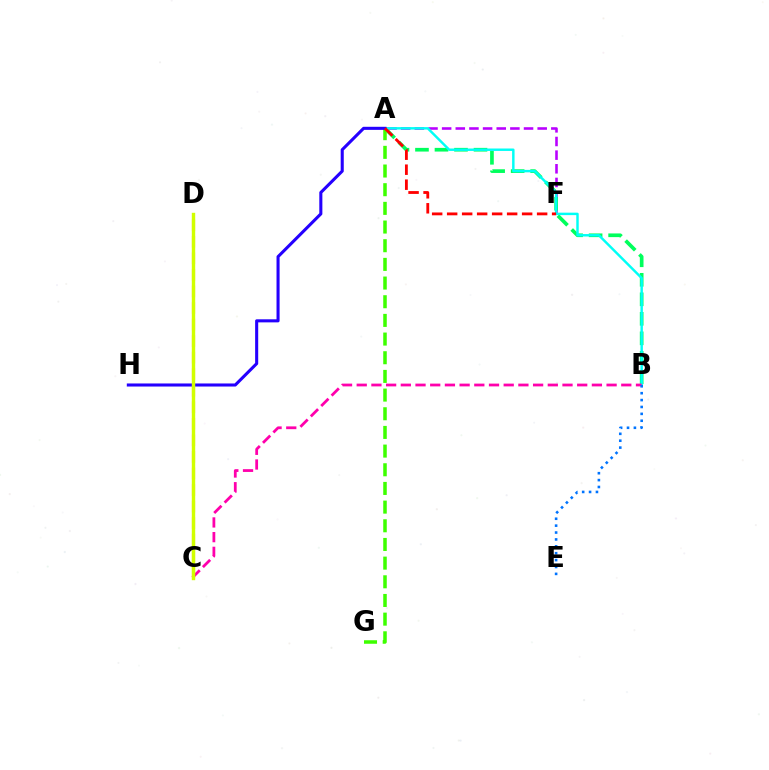{('A', 'F'): [{'color': '#b900ff', 'line_style': 'dashed', 'thickness': 1.85}, {'color': '#ff0000', 'line_style': 'dashed', 'thickness': 2.04}], ('A', 'B'): [{'color': '#00ff5c', 'line_style': 'dashed', 'thickness': 2.65}, {'color': '#00fff6', 'line_style': 'solid', 'thickness': 1.76}], ('B', 'C'): [{'color': '#ff00ac', 'line_style': 'dashed', 'thickness': 2.0}], ('C', 'D'): [{'color': '#ff9400', 'line_style': 'dashed', 'thickness': 2.25}, {'color': '#d1ff00', 'line_style': 'solid', 'thickness': 2.45}], ('B', 'E'): [{'color': '#0074ff', 'line_style': 'dotted', 'thickness': 1.87}], ('A', 'G'): [{'color': '#3dff00', 'line_style': 'dashed', 'thickness': 2.54}], ('A', 'H'): [{'color': '#2500ff', 'line_style': 'solid', 'thickness': 2.21}]}